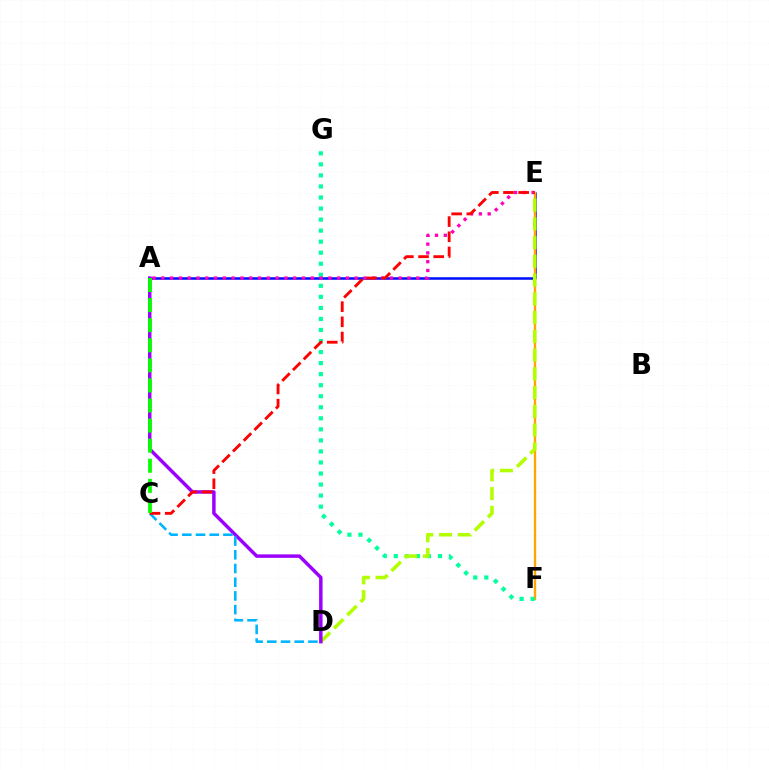{('A', 'E'): [{'color': '#0010ff', 'line_style': 'solid', 'thickness': 1.84}, {'color': '#ff00bd', 'line_style': 'dotted', 'thickness': 2.39}], ('E', 'F'): [{'color': '#ffa500', 'line_style': 'solid', 'thickness': 1.71}], ('F', 'G'): [{'color': '#00ff9d', 'line_style': 'dotted', 'thickness': 3.0}], ('D', 'E'): [{'color': '#b3ff00', 'line_style': 'dashed', 'thickness': 2.55}], ('A', 'D'): [{'color': '#9b00ff', 'line_style': 'solid', 'thickness': 2.49}], ('C', 'D'): [{'color': '#00b5ff', 'line_style': 'dashed', 'thickness': 1.86}], ('C', 'E'): [{'color': '#ff0000', 'line_style': 'dashed', 'thickness': 2.06}], ('A', 'C'): [{'color': '#08ff00', 'line_style': 'dashed', 'thickness': 2.73}]}